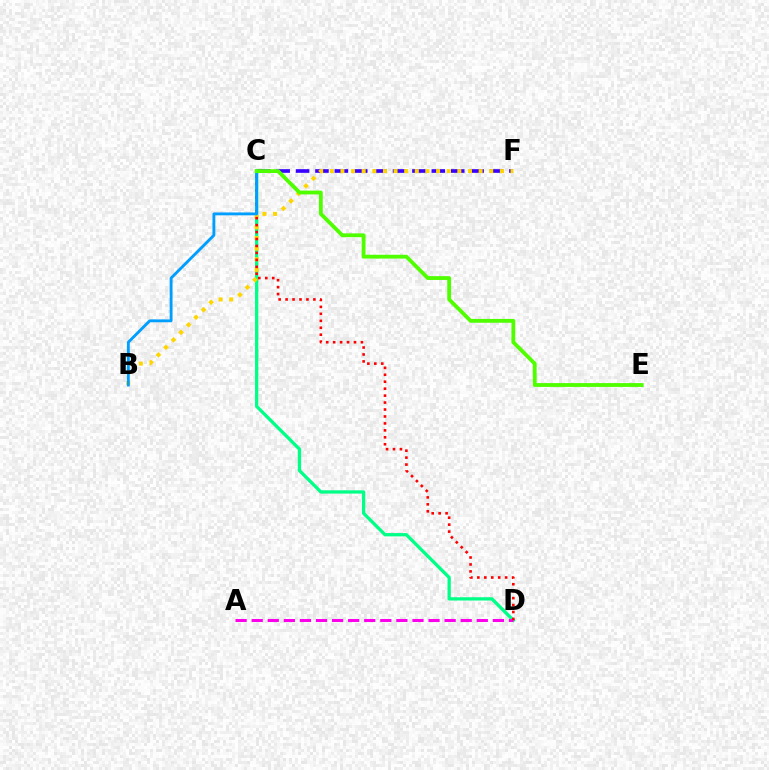{('C', 'F'): [{'color': '#3700ff', 'line_style': 'dashed', 'thickness': 2.63}], ('C', 'D'): [{'color': '#00ff86', 'line_style': 'solid', 'thickness': 2.37}, {'color': '#ff0000', 'line_style': 'dotted', 'thickness': 1.89}], ('B', 'F'): [{'color': '#ffd500', 'line_style': 'dotted', 'thickness': 2.89}], ('A', 'D'): [{'color': '#ff00ed', 'line_style': 'dashed', 'thickness': 2.18}], ('B', 'C'): [{'color': '#009eff', 'line_style': 'solid', 'thickness': 2.06}], ('C', 'E'): [{'color': '#4fff00', 'line_style': 'solid', 'thickness': 2.75}]}